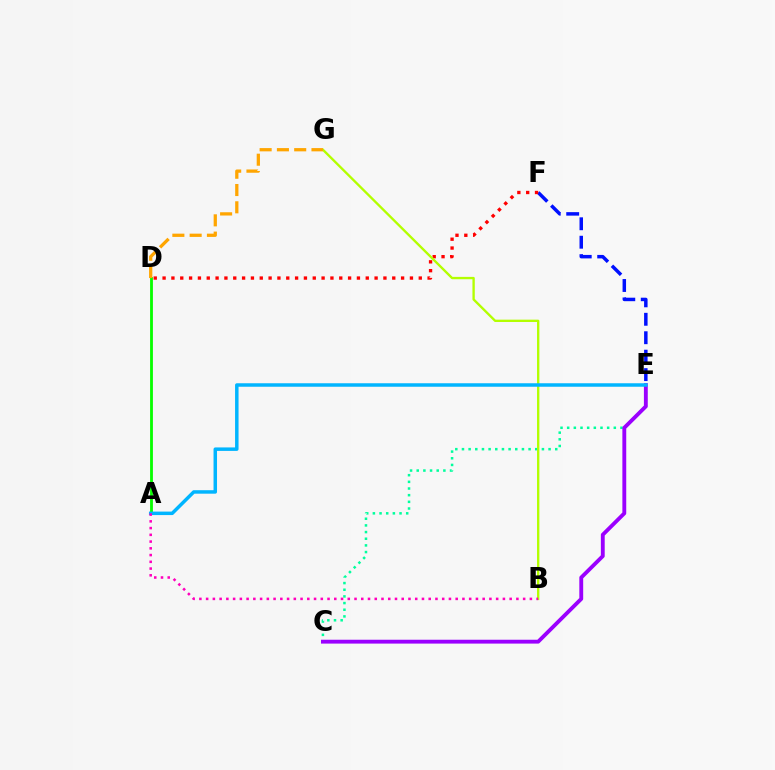{('A', 'D'): [{'color': '#08ff00', 'line_style': 'solid', 'thickness': 2.03}], ('C', 'E'): [{'color': '#00ff9d', 'line_style': 'dotted', 'thickness': 1.81}, {'color': '#9b00ff', 'line_style': 'solid', 'thickness': 2.78}], ('E', 'F'): [{'color': '#0010ff', 'line_style': 'dashed', 'thickness': 2.51}], ('D', 'F'): [{'color': '#ff0000', 'line_style': 'dotted', 'thickness': 2.4}], ('B', 'G'): [{'color': '#b3ff00', 'line_style': 'solid', 'thickness': 1.69}], ('A', 'E'): [{'color': '#00b5ff', 'line_style': 'solid', 'thickness': 2.51}], ('D', 'G'): [{'color': '#ffa500', 'line_style': 'dashed', 'thickness': 2.35}], ('A', 'B'): [{'color': '#ff00bd', 'line_style': 'dotted', 'thickness': 1.83}]}